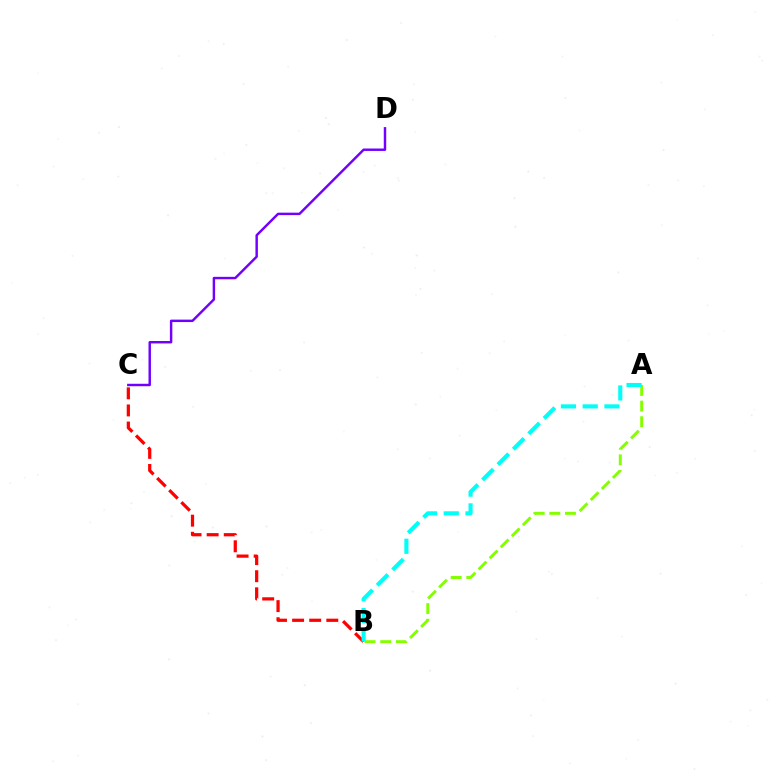{('C', 'D'): [{'color': '#7200ff', 'line_style': 'solid', 'thickness': 1.76}], ('B', 'C'): [{'color': '#ff0000', 'line_style': 'dashed', 'thickness': 2.32}], ('A', 'B'): [{'color': '#84ff00', 'line_style': 'dashed', 'thickness': 2.13}, {'color': '#00fff6', 'line_style': 'dashed', 'thickness': 2.96}]}